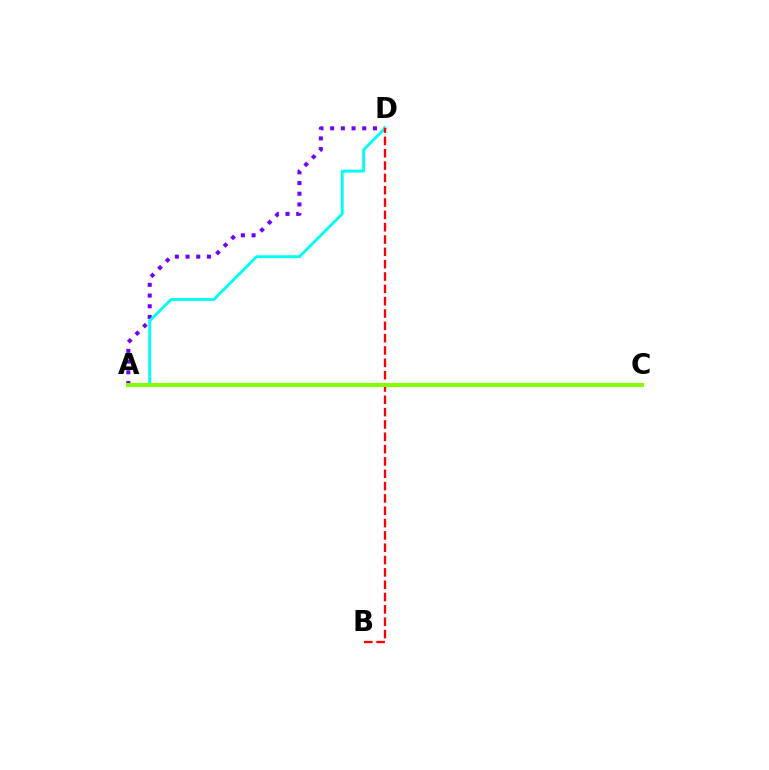{('A', 'D'): [{'color': '#7200ff', 'line_style': 'dotted', 'thickness': 2.91}, {'color': '#00fff6', 'line_style': 'solid', 'thickness': 2.08}], ('B', 'D'): [{'color': '#ff0000', 'line_style': 'dashed', 'thickness': 1.67}], ('A', 'C'): [{'color': '#84ff00', 'line_style': 'solid', 'thickness': 2.91}]}